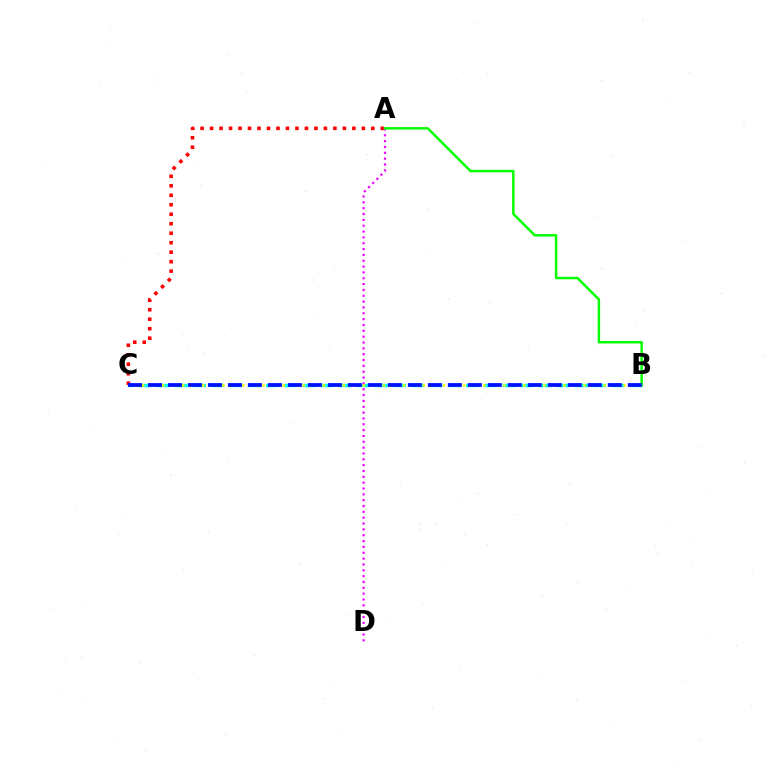{('B', 'C'): [{'color': '#00fff6', 'line_style': 'dashed', 'thickness': 2.47}, {'color': '#fcf500', 'line_style': 'dotted', 'thickness': 1.82}, {'color': '#0010ff', 'line_style': 'dashed', 'thickness': 2.72}], ('A', 'C'): [{'color': '#ff0000', 'line_style': 'dotted', 'thickness': 2.58}], ('A', 'D'): [{'color': '#ee00ff', 'line_style': 'dotted', 'thickness': 1.59}], ('A', 'B'): [{'color': '#08ff00', 'line_style': 'solid', 'thickness': 1.78}]}